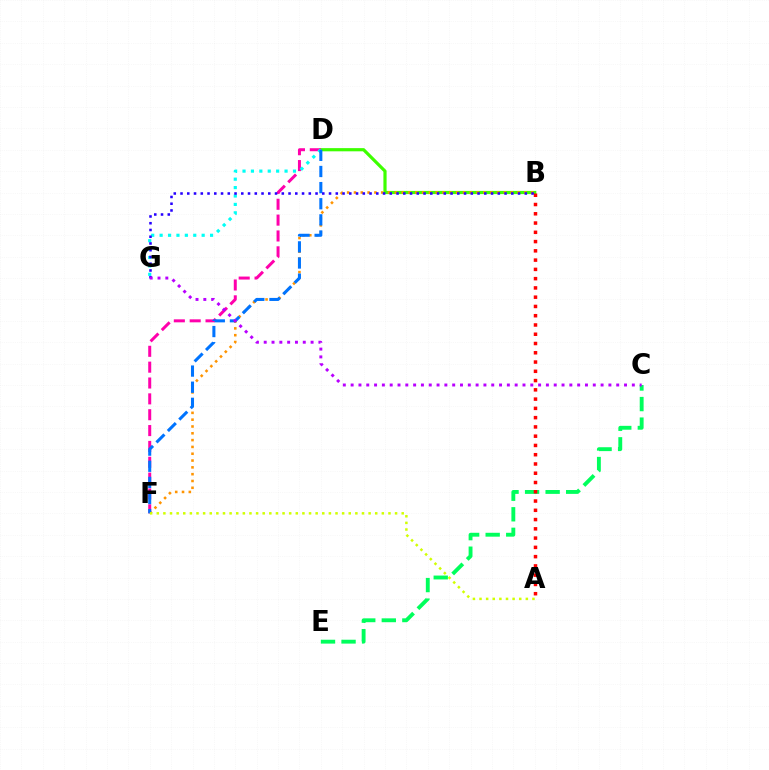{('B', 'D'): [{'color': '#3dff00', 'line_style': 'solid', 'thickness': 2.29}], ('B', 'F'): [{'color': '#ff9400', 'line_style': 'dotted', 'thickness': 1.85}], ('C', 'E'): [{'color': '#00ff5c', 'line_style': 'dashed', 'thickness': 2.79}], ('A', 'B'): [{'color': '#ff0000', 'line_style': 'dotted', 'thickness': 2.52}], ('D', 'F'): [{'color': '#ff00ac', 'line_style': 'dashed', 'thickness': 2.15}, {'color': '#0074ff', 'line_style': 'dashed', 'thickness': 2.19}], ('D', 'G'): [{'color': '#00fff6', 'line_style': 'dotted', 'thickness': 2.28}], ('B', 'G'): [{'color': '#2500ff', 'line_style': 'dotted', 'thickness': 1.83}], ('A', 'F'): [{'color': '#d1ff00', 'line_style': 'dotted', 'thickness': 1.8}], ('C', 'G'): [{'color': '#b900ff', 'line_style': 'dotted', 'thickness': 2.12}]}